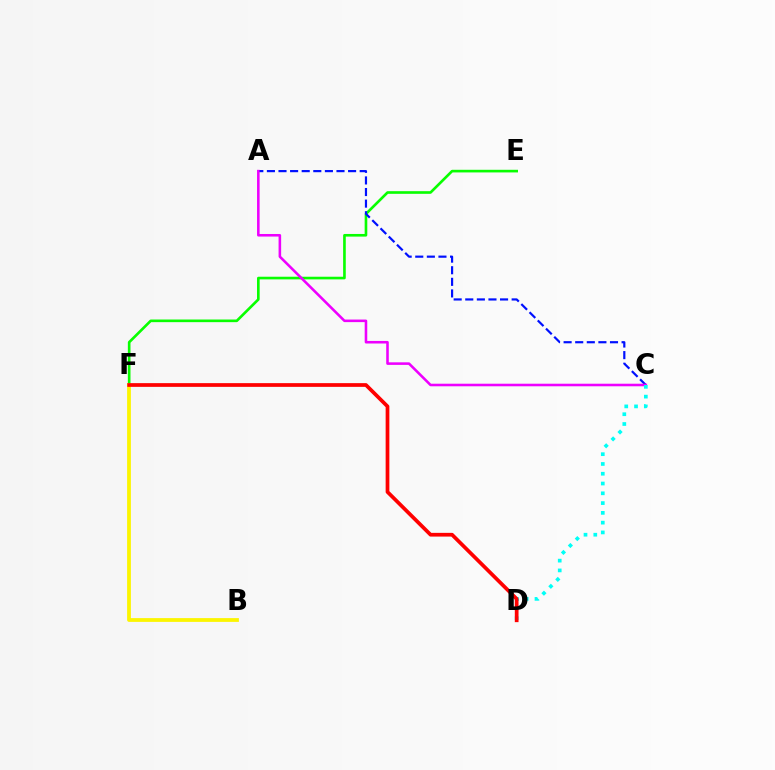{('E', 'F'): [{'color': '#08ff00', 'line_style': 'solid', 'thickness': 1.9}], ('A', 'C'): [{'color': '#0010ff', 'line_style': 'dashed', 'thickness': 1.58}, {'color': '#ee00ff', 'line_style': 'solid', 'thickness': 1.85}], ('B', 'F'): [{'color': '#fcf500', 'line_style': 'solid', 'thickness': 2.72}], ('C', 'D'): [{'color': '#00fff6', 'line_style': 'dotted', 'thickness': 2.66}], ('D', 'F'): [{'color': '#ff0000', 'line_style': 'solid', 'thickness': 2.68}]}